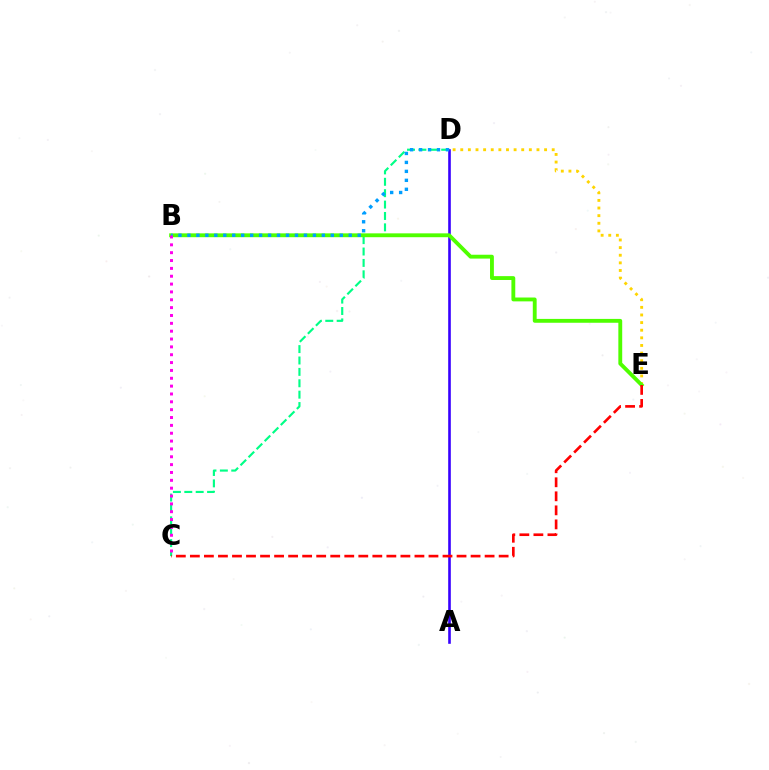{('C', 'D'): [{'color': '#00ff86', 'line_style': 'dashed', 'thickness': 1.55}], ('D', 'E'): [{'color': '#ffd500', 'line_style': 'dotted', 'thickness': 2.07}], ('A', 'D'): [{'color': '#3700ff', 'line_style': 'solid', 'thickness': 1.88}], ('B', 'E'): [{'color': '#4fff00', 'line_style': 'solid', 'thickness': 2.78}], ('B', 'D'): [{'color': '#009eff', 'line_style': 'dotted', 'thickness': 2.43}], ('C', 'E'): [{'color': '#ff0000', 'line_style': 'dashed', 'thickness': 1.91}], ('B', 'C'): [{'color': '#ff00ed', 'line_style': 'dotted', 'thickness': 2.13}]}